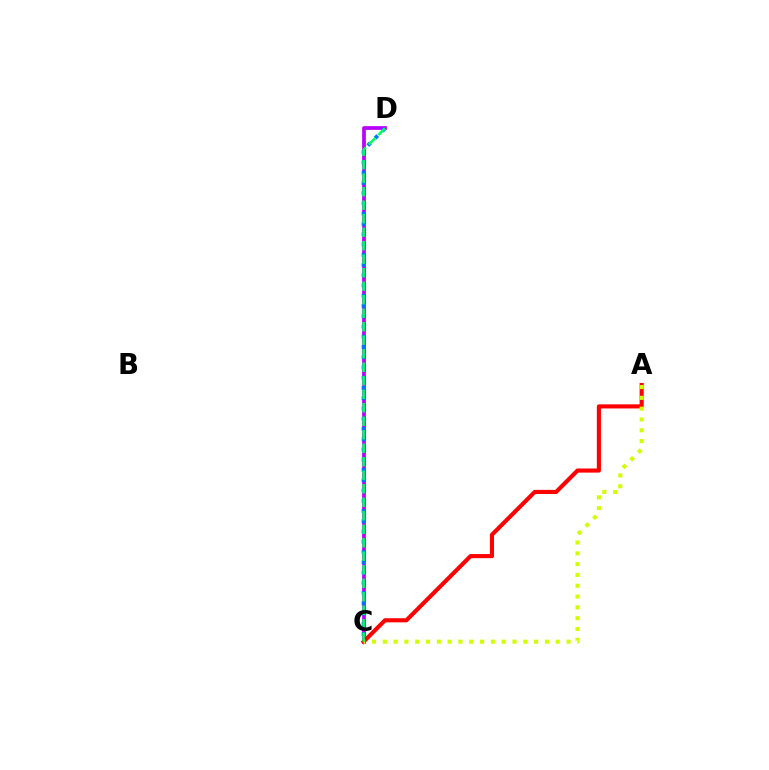{('C', 'D'): [{'color': '#b900ff', 'line_style': 'solid', 'thickness': 2.69}, {'color': '#0074ff', 'line_style': 'dotted', 'thickness': 2.79}, {'color': '#00ff5c', 'line_style': 'dashed', 'thickness': 1.83}], ('A', 'C'): [{'color': '#ff0000', 'line_style': 'solid', 'thickness': 2.96}, {'color': '#d1ff00', 'line_style': 'dotted', 'thickness': 2.94}]}